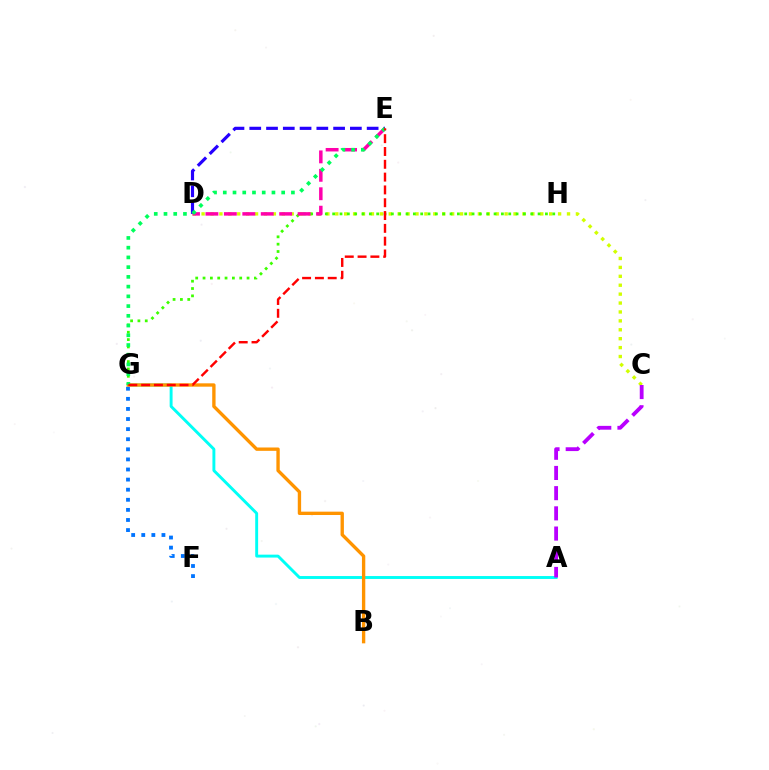{('A', 'G'): [{'color': '#00fff6', 'line_style': 'solid', 'thickness': 2.1}], ('C', 'D'): [{'color': '#d1ff00', 'line_style': 'dotted', 'thickness': 2.42}], ('F', 'G'): [{'color': '#0074ff', 'line_style': 'dotted', 'thickness': 2.74}], ('D', 'E'): [{'color': '#2500ff', 'line_style': 'dashed', 'thickness': 2.28}, {'color': '#ff00ac', 'line_style': 'dashed', 'thickness': 2.5}], ('G', 'H'): [{'color': '#3dff00', 'line_style': 'dotted', 'thickness': 1.99}], ('A', 'C'): [{'color': '#b900ff', 'line_style': 'dashed', 'thickness': 2.74}], ('B', 'G'): [{'color': '#ff9400', 'line_style': 'solid', 'thickness': 2.41}], ('E', 'G'): [{'color': '#00ff5c', 'line_style': 'dotted', 'thickness': 2.65}, {'color': '#ff0000', 'line_style': 'dashed', 'thickness': 1.74}]}